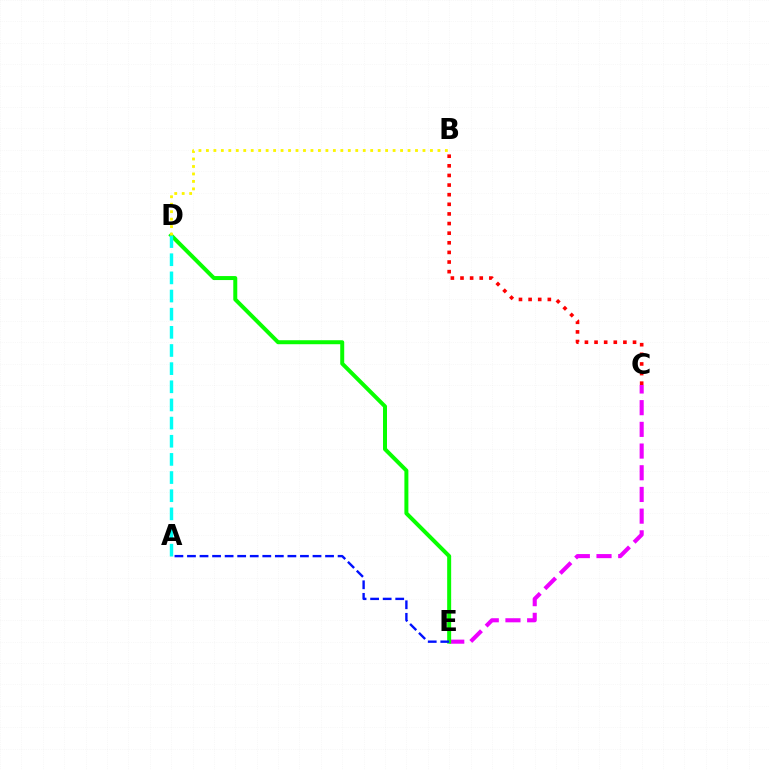{('C', 'E'): [{'color': '#ee00ff', 'line_style': 'dashed', 'thickness': 2.95}], ('D', 'E'): [{'color': '#08ff00', 'line_style': 'solid', 'thickness': 2.87}], ('A', 'D'): [{'color': '#00fff6', 'line_style': 'dashed', 'thickness': 2.47}], ('B', 'D'): [{'color': '#fcf500', 'line_style': 'dotted', 'thickness': 2.03}], ('B', 'C'): [{'color': '#ff0000', 'line_style': 'dotted', 'thickness': 2.61}], ('A', 'E'): [{'color': '#0010ff', 'line_style': 'dashed', 'thickness': 1.71}]}